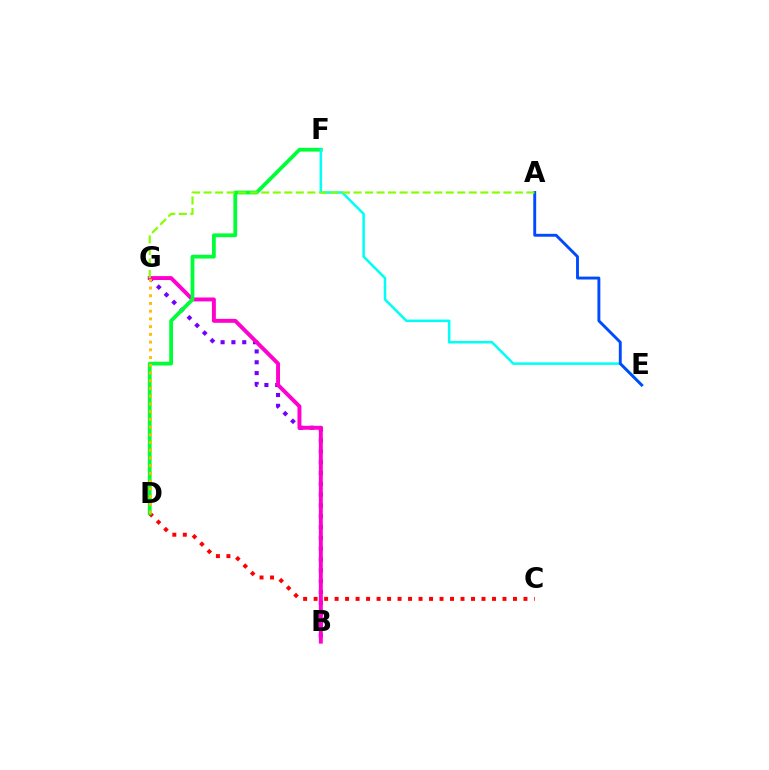{('C', 'D'): [{'color': '#ff0000', 'line_style': 'dotted', 'thickness': 2.85}], ('B', 'G'): [{'color': '#7200ff', 'line_style': 'dotted', 'thickness': 2.94}, {'color': '#ff00cf', 'line_style': 'solid', 'thickness': 2.83}], ('D', 'F'): [{'color': '#00ff39', 'line_style': 'solid', 'thickness': 2.72}], ('D', 'G'): [{'color': '#ffbd00', 'line_style': 'dotted', 'thickness': 2.1}], ('E', 'F'): [{'color': '#00fff6', 'line_style': 'solid', 'thickness': 1.82}], ('A', 'E'): [{'color': '#004bff', 'line_style': 'solid', 'thickness': 2.08}], ('A', 'G'): [{'color': '#84ff00', 'line_style': 'dashed', 'thickness': 1.57}]}